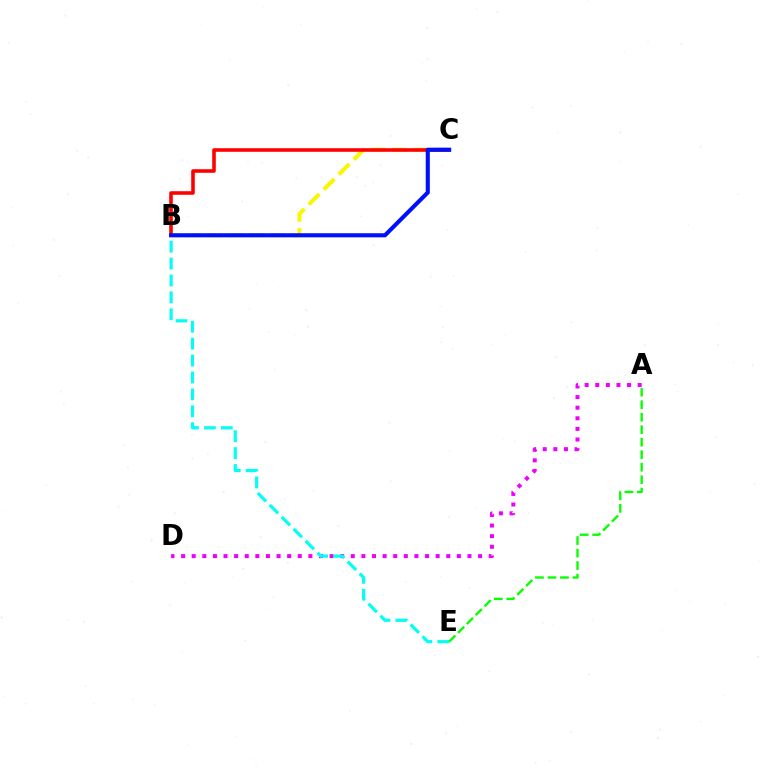{('A', 'D'): [{'color': '#ee00ff', 'line_style': 'dotted', 'thickness': 2.88}], ('B', 'C'): [{'color': '#fcf500', 'line_style': 'dashed', 'thickness': 2.88}, {'color': '#ff0000', 'line_style': 'solid', 'thickness': 2.58}, {'color': '#0010ff', 'line_style': 'solid', 'thickness': 2.95}], ('B', 'E'): [{'color': '#00fff6', 'line_style': 'dashed', 'thickness': 2.3}], ('A', 'E'): [{'color': '#08ff00', 'line_style': 'dashed', 'thickness': 1.7}]}